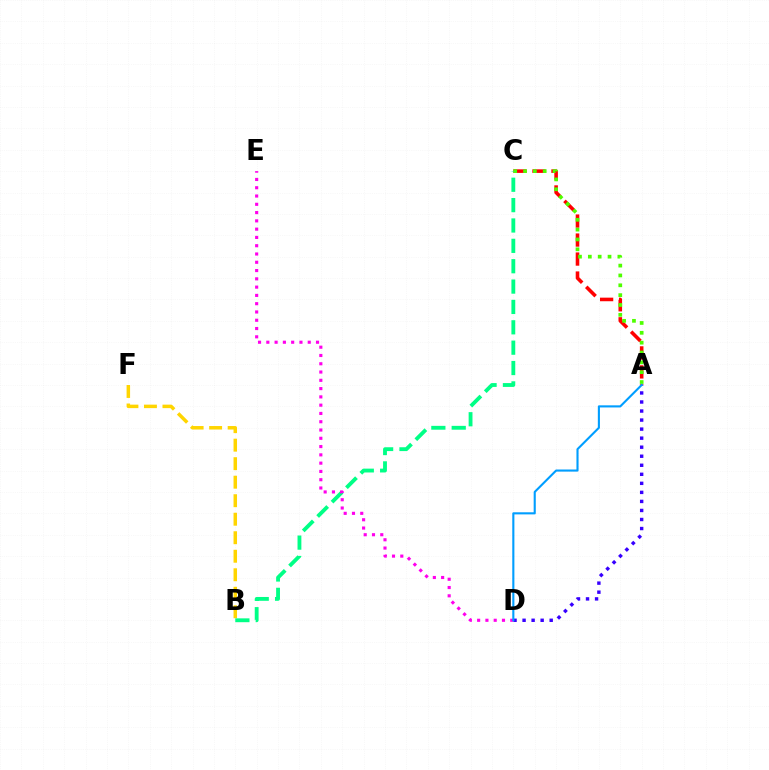{('A', 'C'): [{'color': '#ff0000', 'line_style': 'dashed', 'thickness': 2.58}, {'color': '#4fff00', 'line_style': 'dotted', 'thickness': 2.67}], ('B', 'F'): [{'color': '#ffd500', 'line_style': 'dashed', 'thickness': 2.52}], ('A', 'D'): [{'color': '#3700ff', 'line_style': 'dotted', 'thickness': 2.46}, {'color': '#009eff', 'line_style': 'solid', 'thickness': 1.52}], ('B', 'C'): [{'color': '#00ff86', 'line_style': 'dashed', 'thickness': 2.77}], ('D', 'E'): [{'color': '#ff00ed', 'line_style': 'dotted', 'thickness': 2.25}]}